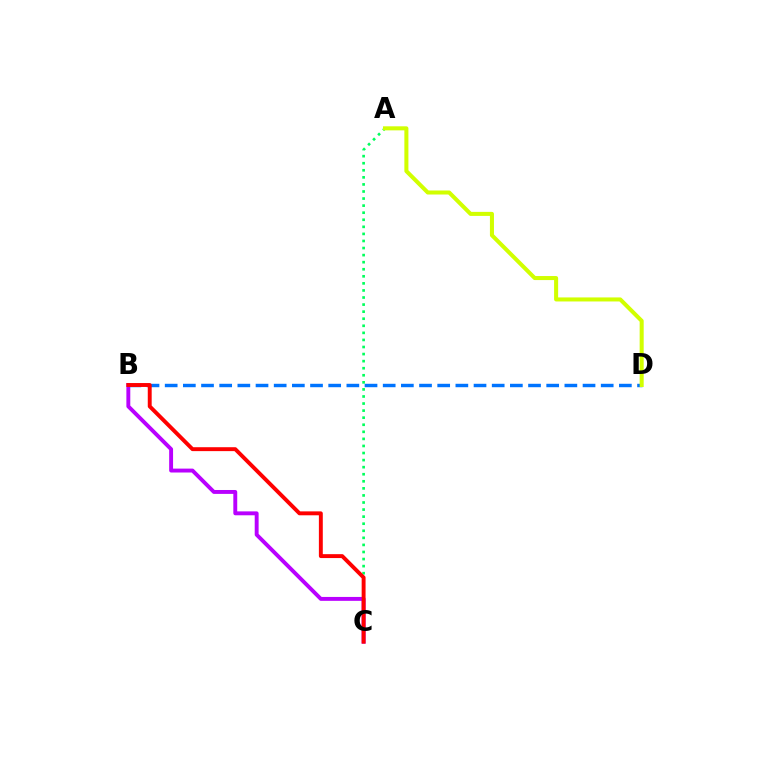{('A', 'C'): [{'color': '#00ff5c', 'line_style': 'dotted', 'thickness': 1.92}], ('B', 'C'): [{'color': '#b900ff', 'line_style': 'solid', 'thickness': 2.81}, {'color': '#ff0000', 'line_style': 'solid', 'thickness': 2.82}], ('B', 'D'): [{'color': '#0074ff', 'line_style': 'dashed', 'thickness': 2.47}], ('A', 'D'): [{'color': '#d1ff00', 'line_style': 'solid', 'thickness': 2.91}]}